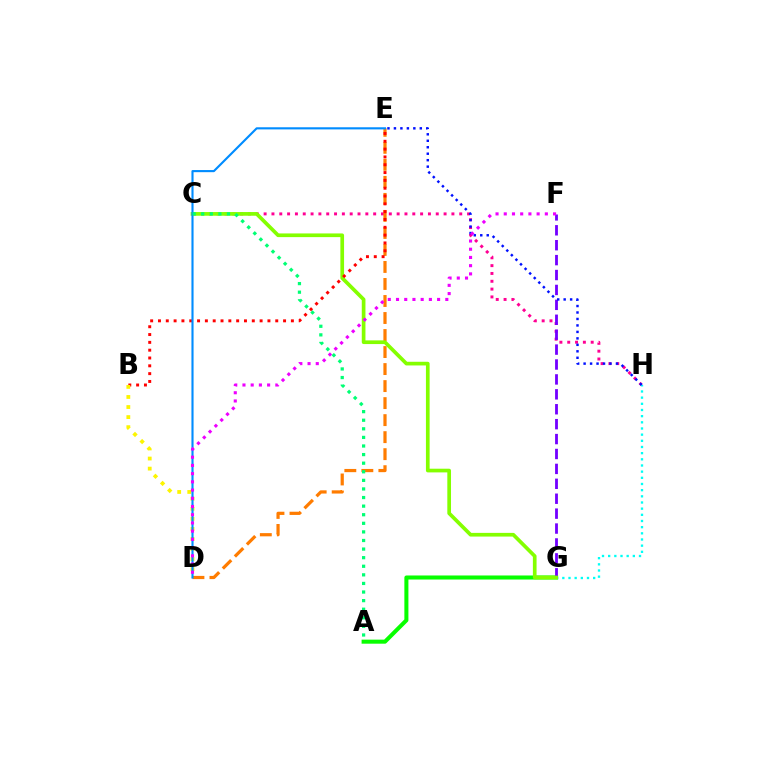{('A', 'G'): [{'color': '#08ff00', 'line_style': 'solid', 'thickness': 2.91}], ('C', 'H'): [{'color': '#ff0094', 'line_style': 'dotted', 'thickness': 2.13}], ('G', 'H'): [{'color': '#00fff6', 'line_style': 'dotted', 'thickness': 1.68}], ('D', 'E'): [{'color': '#ff7c00', 'line_style': 'dashed', 'thickness': 2.31}, {'color': '#008cff', 'line_style': 'solid', 'thickness': 1.53}], ('F', 'G'): [{'color': '#7200ff', 'line_style': 'dashed', 'thickness': 2.03}], ('E', 'H'): [{'color': '#0010ff', 'line_style': 'dotted', 'thickness': 1.76}], ('C', 'G'): [{'color': '#84ff00', 'line_style': 'solid', 'thickness': 2.65}], ('B', 'E'): [{'color': '#ff0000', 'line_style': 'dotted', 'thickness': 2.12}], ('B', 'D'): [{'color': '#fcf500', 'line_style': 'dotted', 'thickness': 2.73}], ('A', 'C'): [{'color': '#00ff74', 'line_style': 'dotted', 'thickness': 2.33}], ('D', 'F'): [{'color': '#ee00ff', 'line_style': 'dotted', 'thickness': 2.23}]}